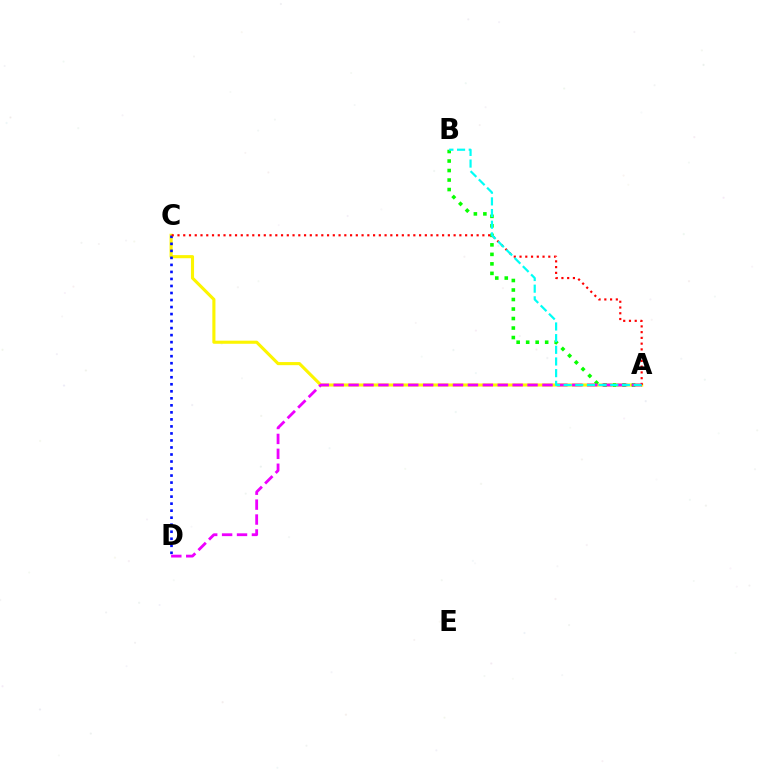{('A', 'C'): [{'color': '#fcf500', 'line_style': 'solid', 'thickness': 2.23}, {'color': '#ff0000', 'line_style': 'dotted', 'thickness': 1.56}], ('C', 'D'): [{'color': '#0010ff', 'line_style': 'dotted', 'thickness': 1.91}], ('A', 'B'): [{'color': '#08ff00', 'line_style': 'dotted', 'thickness': 2.58}, {'color': '#00fff6', 'line_style': 'dashed', 'thickness': 1.58}], ('A', 'D'): [{'color': '#ee00ff', 'line_style': 'dashed', 'thickness': 2.03}]}